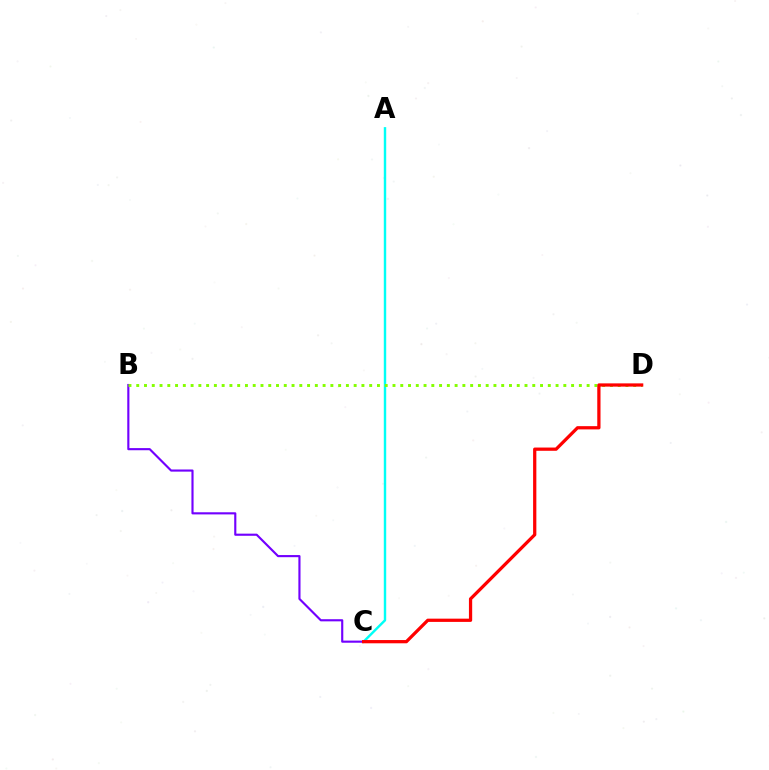{('A', 'C'): [{'color': '#00fff6', 'line_style': 'solid', 'thickness': 1.74}], ('B', 'C'): [{'color': '#7200ff', 'line_style': 'solid', 'thickness': 1.54}], ('B', 'D'): [{'color': '#84ff00', 'line_style': 'dotted', 'thickness': 2.11}], ('C', 'D'): [{'color': '#ff0000', 'line_style': 'solid', 'thickness': 2.34}]}